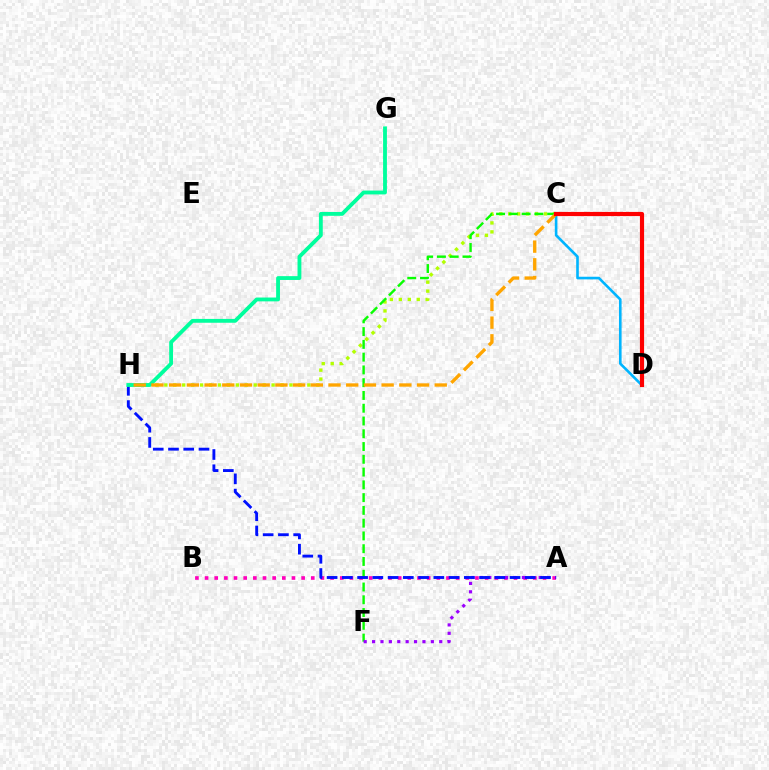{('A', 'B'): [{'color': '#ff00bd', 'line_style': 'dotted', 'thickness': 2.62}], ('C', 'H'): [{'color': '#b3ff00', 'line_style': 'dotted', 'thickness': 2.43}, {'color': '#ffa500', 'line_style': 'dashed', 'thickness': 2.41}], ('C', 'F'): [{'color': '#08ff00', 'line_style': 'dashed', 'thickness': 1.73}], ('A', 'F'): [{'color': '#9b00ff', 'line_style': 'dotted', 'thickness': 2.28}], ('A', 'H'): [{'color': '#0010ff', 'line_style': 'dashed', 'thickness': 2.07}], ('G', 'H'): [{'color': '#00ff9d', 'line_style': 'solid', 'thickness': 2.76}], ('C', 'D'): [{'color': '#00b5ff', 'line_style': 'solid', 'thickness': 1.89}, {'color': '#ff0000', 'line_style': 'solid', 'thickness': 3.0}]}